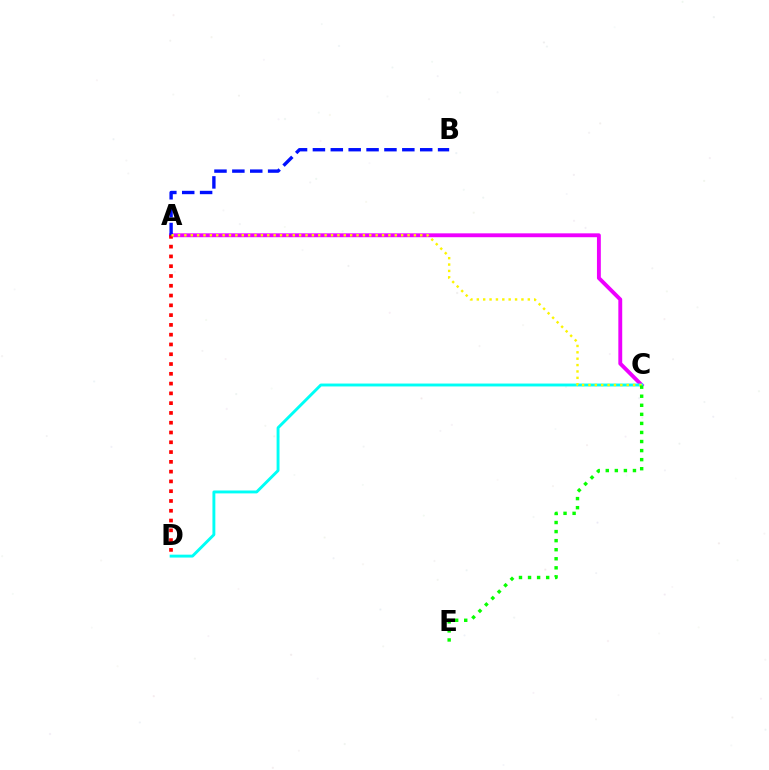{('A', 'C'): [{'color': '#ee00ff', 'line_style': 'solid', 'thickness': 2.79}, {'color': '#fcf500', 'line_style': 'dotted', 'thickness': 1.73}], ('A', 'D'): [{'color': '#ff0000', 'line_style': 'dotted', 'thickness': 2.66}], ('A', 'B'): [{'color': '#0010ff', 'line_style': 'dashed', 'thickness': 2.43}], ('C', 'D'): [{'color': '#00fff6', 'line_style': 'solid', 'thickness': 2.09}], ('C', 'E'): [{'color': '#08ff00', 'line_style': 'dotted', 'thickness': 2.46}]}